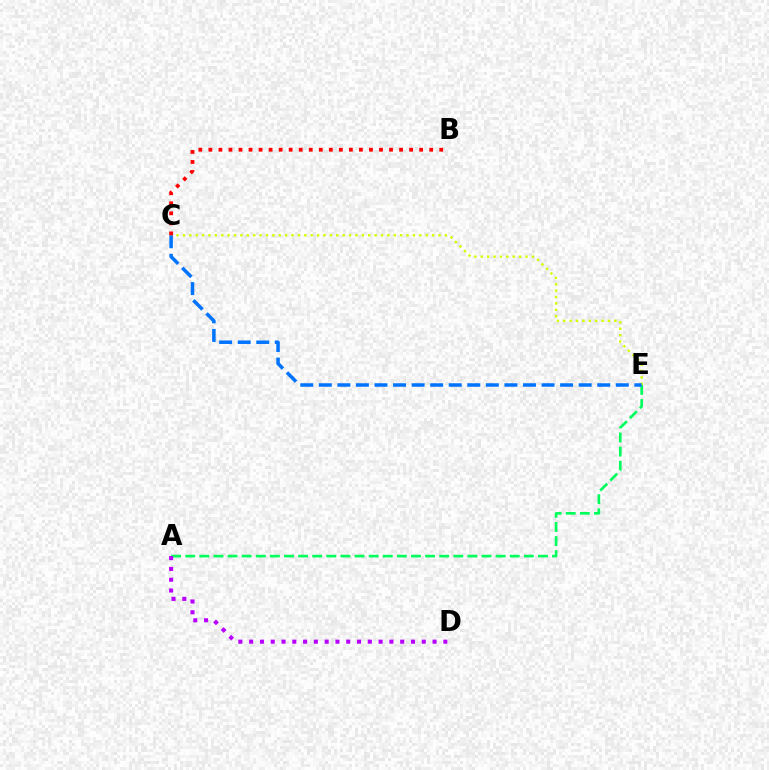{('C', 'E'): [{'color': '#d1ff00', 'line_style': 'dotted', 'thickness': 1.74}, {'color': '#0074ff', 'line_style': 'dashed', 'thickness': 2.52}], ('A', 'E'): [{'color': '#00ff5c', 'line_style': 'dashed', 'thickness': 1.92}], ('A', 'D'): [{'color': '#b900ff', 'line_style': 'dotted', 'thickness': 2.93}], ('B', 'C'): [{'color': '#ff0000', 'line_style': 'dotted', 'thickness': 2.73}]}